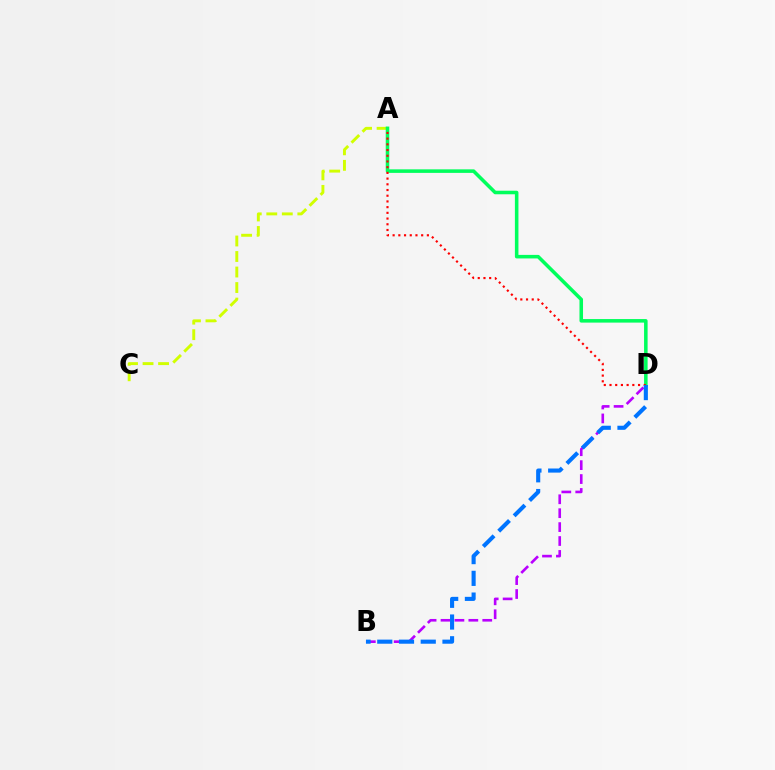{('A', 'C'): [{'color': '#d1ff00', 'line_style': 'dashed', 'thickness': 2.11}], ('B', 'D'): [{'color': '#b900ff', 'line_style': 'dashed', 'thickness': 1.89}, {'color': '#0074ff', 'line_style': 'dashed', 'thickness': 2.95}], ('A', 'D'): [{'color': '#00ff5c', 'line_style': 'solid', 'thickness': 2.55}, {'color': '#ff0000', 'line_style': 'dotted', 'thickness': 1.55}]}